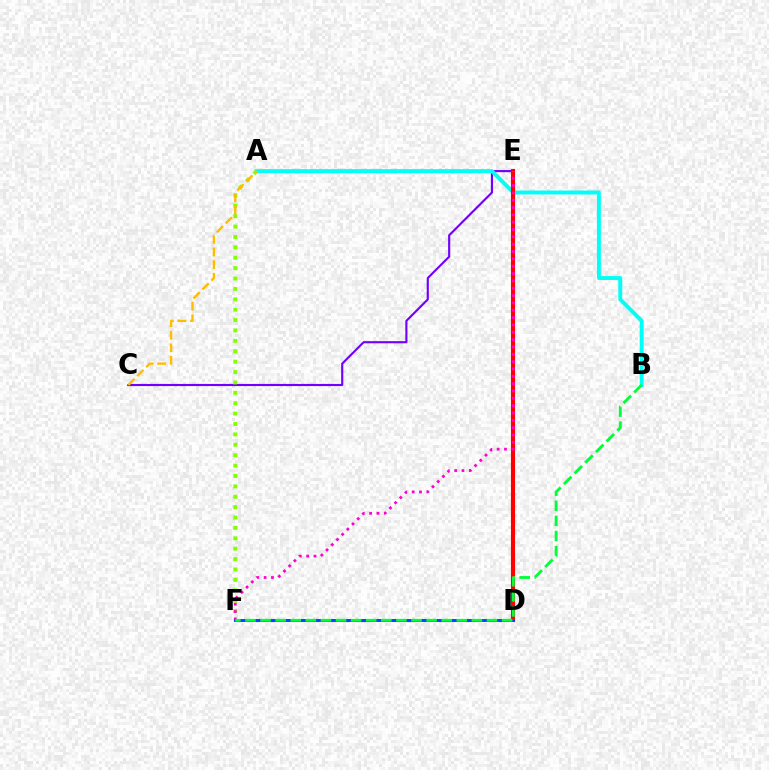{('C', 'E'): [{'color': '#7200ff', 'line_style': 'solid', 'thickness': 1.54}], ('A', 'B'): [{'color': '#00fff6', 'line_style': 'solid', 'thickness': 2.83}], ('D', 'E'): [{'color': '#ff0000', 'line_style': 'solid', 'thickness': 2.97}], ('A', 'F'): [{'color': '#84ff00', 'line_style': 'dotted', 'thickness': 2.82}], ('E', 'F'): [{'color': '#ff00cf', 'line_style': 'dotted', 'thickness': 1.99}], ('D', 'F'): [{'color': '#004bff', 'line_style': 'solid', 'thickness': 2.14}], ('A', 'C'): [{'color': '#ffbd00', 'line_style': 'dashed', 'thickness': 1.71}], ('B', 'F'): [{'color': '#00ff39', 'line_style': 'dashed', 'thickness': 2.05}]}